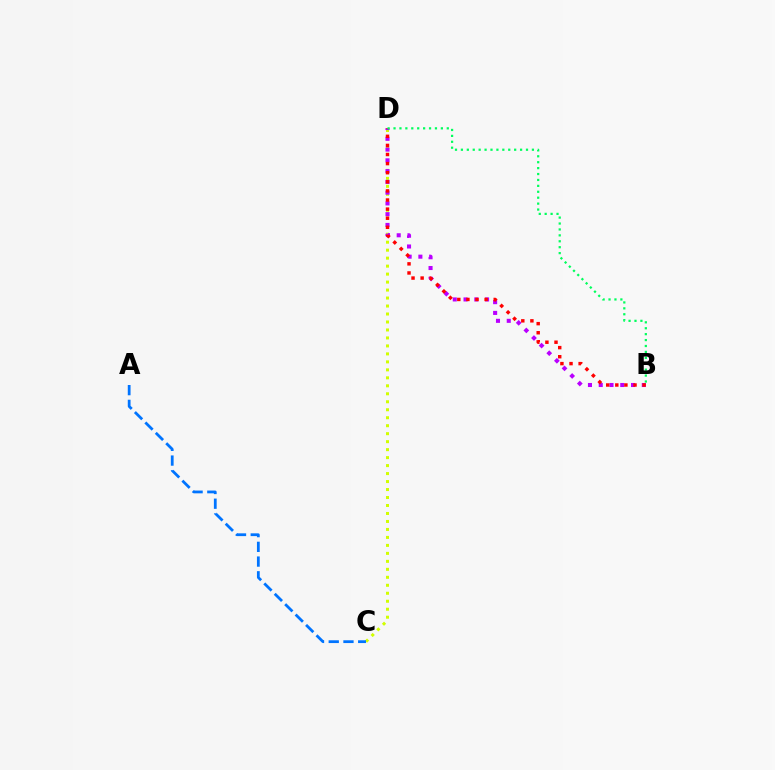{('C', 'D'): [{'color': '#d1ff00', 'line_style': 'dotted', 'thickness': 2.17}], ('B', 'D'): [{'color': '#b900ff', 'line_style': 'dotted', 'thickness': 2.93}, {'color': '#ff0000', 'line_style': 'dotted', 'thickness': 2.47}, {'color': '#00ff5c', 'line_style': 'dotted', 'thickness': 1.61}], ('A', 'C'): [{'color': '#0074ff', 'line_style': 'dashed', 'thickness': 2.0}]}